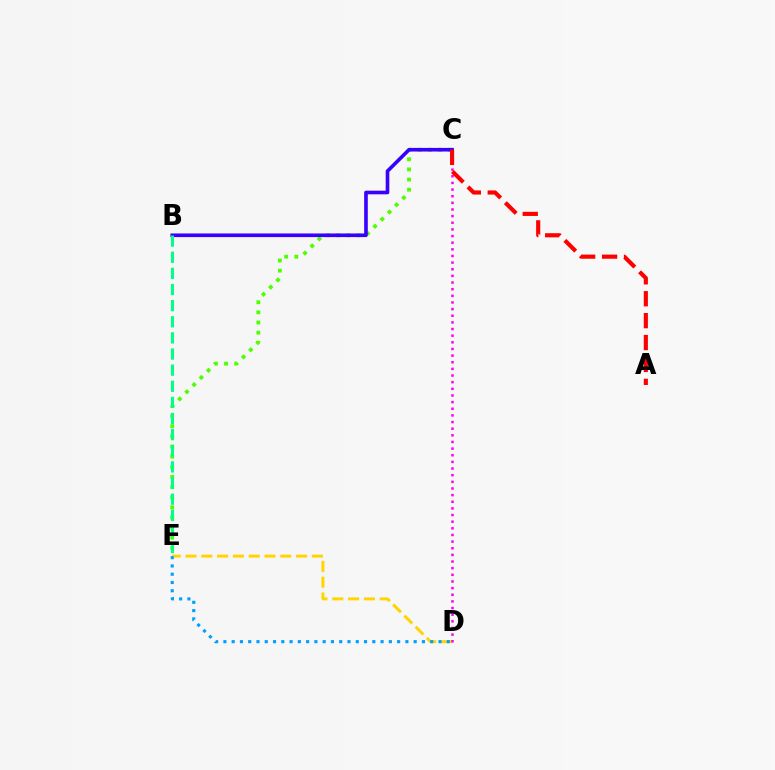{('C', 'E'): [{'color': '#4fff00', 'line_style': 'dotted', 'thickness': 2.76}], ('D', 'E'): [{'color': '#ffd500', 'line_style': 'dashed', 'thickness': 2.15}, {'color': '#009eff', 'line_style': 'dotted', 'thickness': 2.25}], ('C', 'D'): [{'color': '#ff00ed', 'line_style': 'dotted', 'thickness': 1.8}], ('B', 'C'): [{'color': '#3700ff', 'line_style': 'solid', 'thickness': 2.61}], ('B', 'E'): [{'color': '#00ff86', 'line_style': 'dashed', 'thickness': 2.19}], ('A', 'C'): [{'color': '#ff0000', 'line_style': 'dashed', 'thickness': 2.98}]}